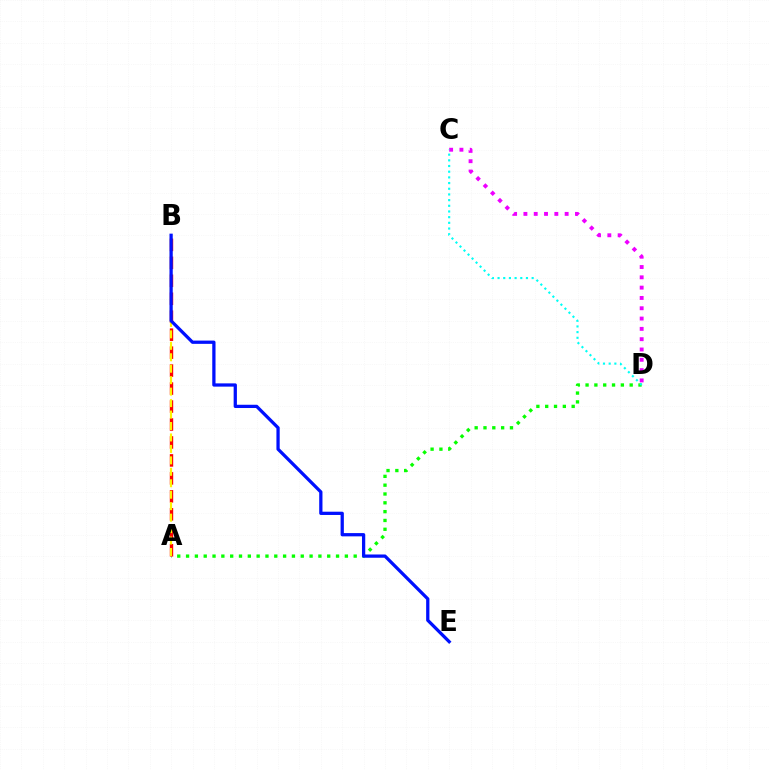{('A', 'D'): [{'color': '#08ff00', 'line_style': 'dotted', 'thickness': 2.4}], ('A', 'B'): [{'color': '#ff0000', 'line_style': 'dashed', 'thickness': 2.44}, {'color': '#fcf500', 'line_style': 'dashed', 'thickness': 1.56}], ('C', 'D'): [{'color': '#ee00ff', 'line_style': 'dotted', 'thickness': 2.8}, {'color': '#00fff6', 'line_style': 'dotted', 'thickness': 1.54}], ('B', 'E'): [{'color': '#0010ff', 'line_style': 'solid', 'thickness': 2.35}]}